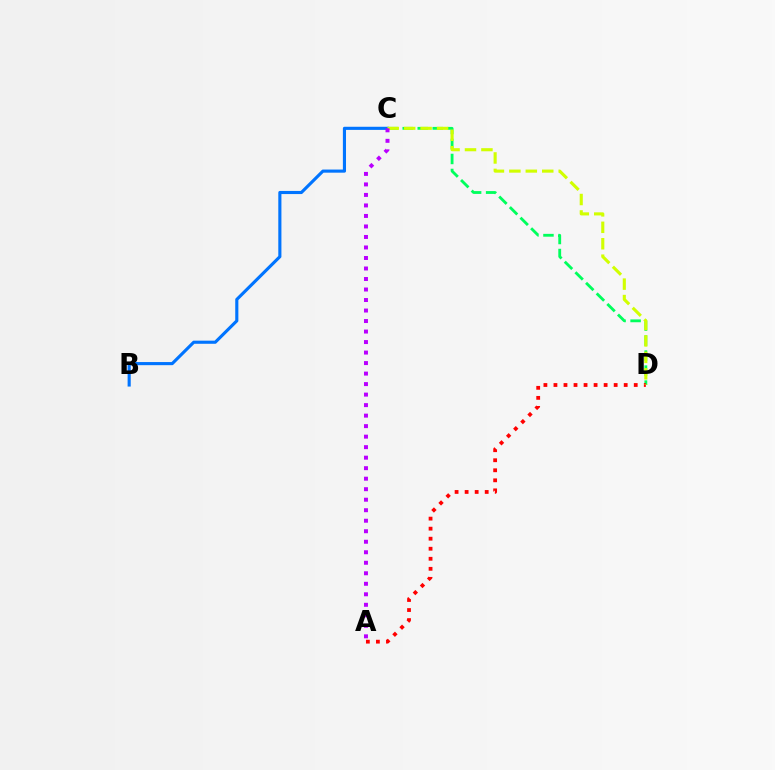{('C', 'D'): [{'color': '#00ff5c', 'line_style': 'dashed', 'thickness': 2.04}, {'color': '#d1ff00', 'line_style': 'dashed', 'thickness': 2.23}], ('A', 'D'): [{'color': '#ff0000', 'line_style': 'dotted', 'thickness': 2.73}], ('B', 'C'): [{'color': '#0074ff', 'line_style': 'solid', 'thickness': 2.25}], ('A', 'C'): [{'color': '#b900ff', 'line_style': 'dotted', 'thickness': 2.86}]}